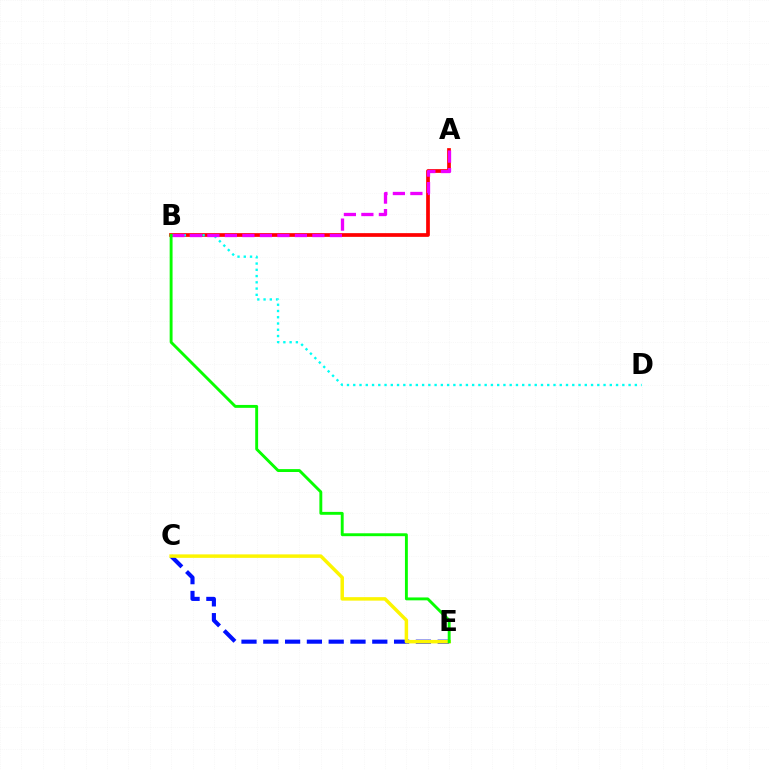{('C', 'E'): [{'color': '#0010ff', 'line_style': 'dashed', 'thickness': 2.96}, {'color': '#fcf500', 'line_style': 'solid', 'thickness': 2.5}], ('A', 'B'): [{'color': '#ff0000', 'line_style': 'solid', 'thickness': 2.68}, {'color': '#ee00ff', 'line_style': 'dashed', 'thickness': 2.38}], ('B', 'D'): [{'color': '#00fff6', 'line_style': 'dotted', 'thickness': 1.7}], ('B', 'E'): [{'color': '#08ff00', 'line_style': 'solid', 'thickness': 2.08}]}